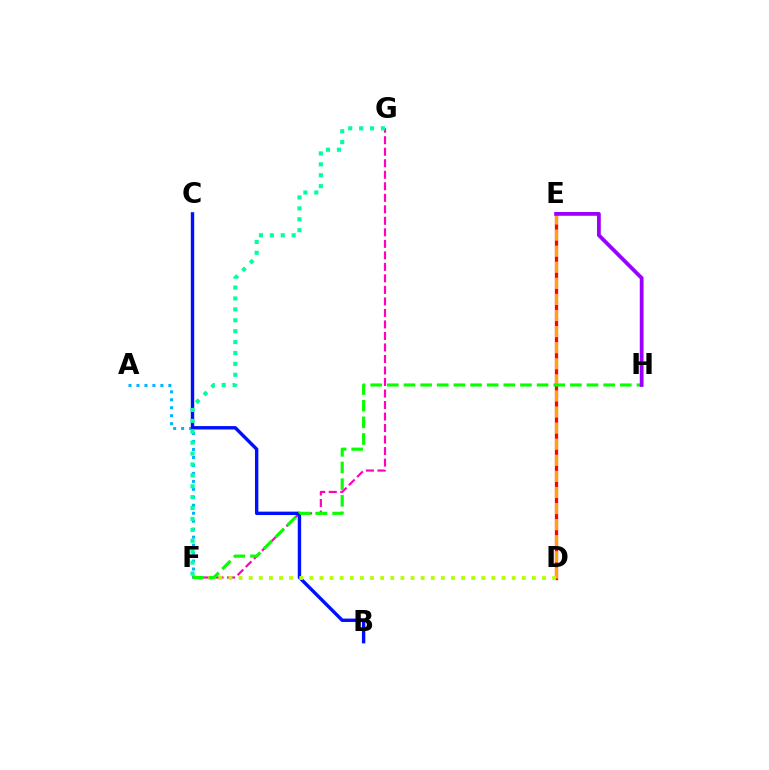{('A', 'F'): [{'color': '#00b5ff', 'line_style': 'dotted', 'thickness': 2.17}], ('D', 'E'): [{'color': '#ff0000', 'line_style': 'solid', 'thickness': 2.36}, {'color': '#ffa500', 'line_style': 'dashed', 'thickness': 2.19}], ('F', 'G'): [{'color': '#ff00bd', 'line_style': 'dashed', 'thickness': 1.56}, {'color': '#00ff9d', 'line_style': 'dotted', 'thickness': 2.96}], ('B', 'C'): [{'color': '#0010ff', 'line_style': 'solid', 'thickness': 2.45}], ('D', 'F'): [{'color': '#b3ff00', 'line_style': 'dotted', 'thickness': 2.75}], ('F', 'H'): [{'color': '#08ff00', 'line_style': 'dashed', 'thickness': 2.26}], ('E', 'H'): [{'color': '#9b00ff', 'line_style': 'solid', 'thickness': 2.72}]}